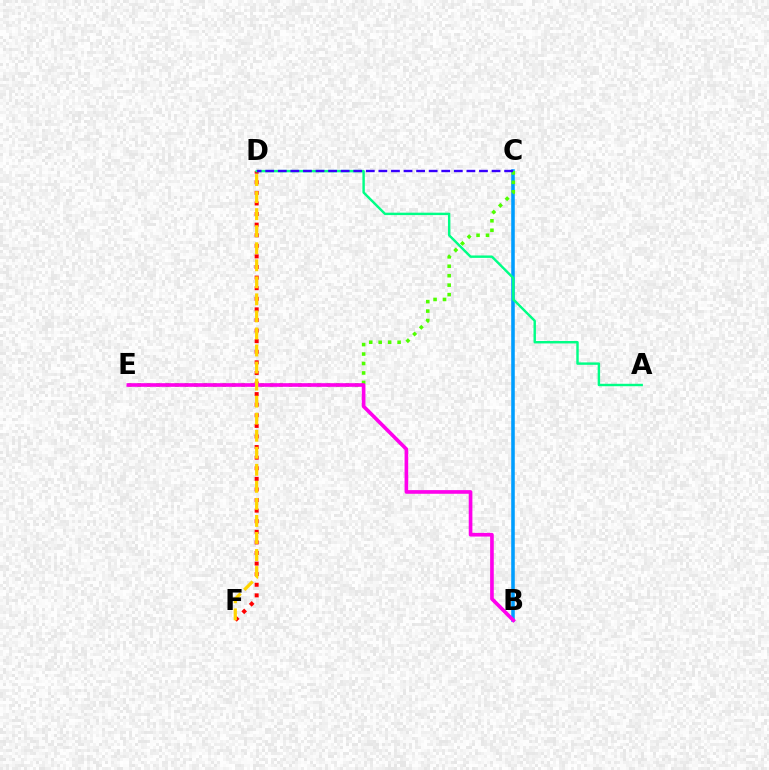{('D', 'F'): [{'color': '#ff0000', 'line_style': 'dotted', 'thickness': 2.88}, {'color': '#ffd500', 'line_style': 'dashed', 'thickness': 2.32}], ('B', 'C'): [{'color': '#009eff', 'line_style': 'solid', 'thickness': 2.57}], ('C', 'E'): [{'color': '#4fff00', 'line_style': 'dotted', 'thickness': 2.57}], ('B', 'E'): [{'color': '#ff00ed', 'line_style': 'solid', 'thickness': 2.63}], ('A', 'D'): [{'color': '#00ff86', 'line_style': 'solid', 'thickness': 1.75}], ('C', 'D'): [{'color': '#3700ff', 'line_style': 'dashed', 'thickness': 1.71}]}